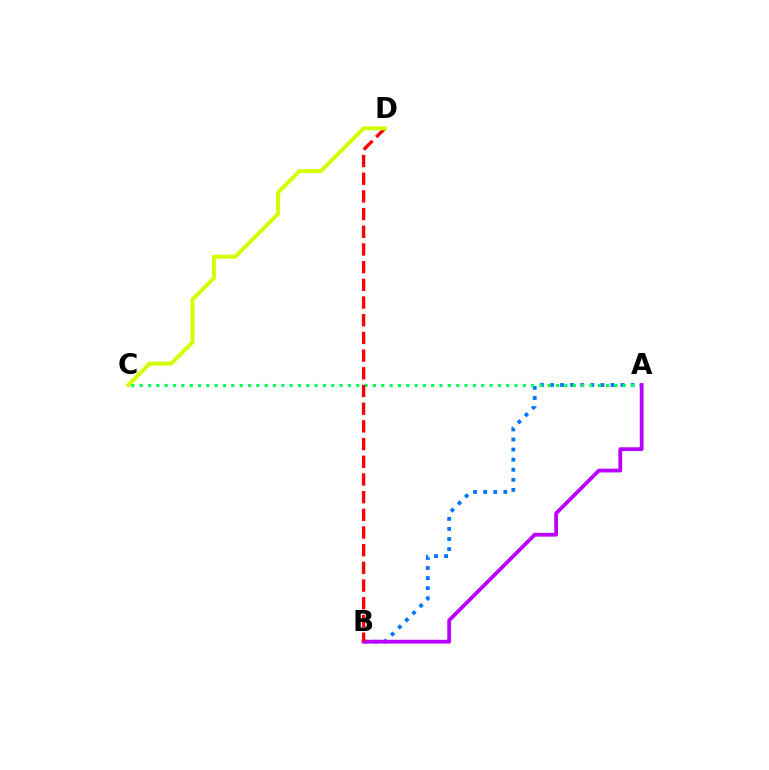{('A', 'B'): [{'color': '#0074ff', 'line_style': 'dotted', 'thickness': 2.74}, {'color': '#b900ff', 'line_style': 'solid', 'thickness': 2.72}], ('A', 'C'): [{'color': '#00ff5c', 'line_style': 'dotted', 'thickness': 2.26}], ('B', 'D'): [{'color': '#ff0000', 'line_style': 'dashed', 'thickness': 2.4}], ('C', 'D'): [{'color': '#d1ff00', 'line_style': 'solid', 'thickness': 2.85}]}